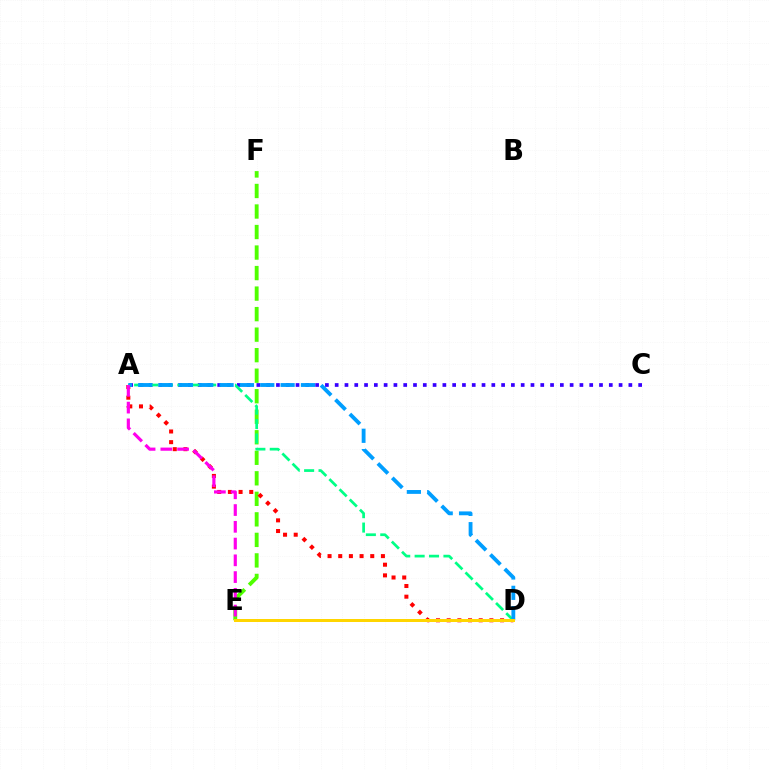{('E', 'F'): [{'color': '#4fff00', 'line_style': 'dashed', 'thickness': 2.79}], ('A', 'C'): [{'color': '#3700ff', 'line_style': 'dotted', 'thickness': 2.66}], ('A', 'D'): [{'color': '#ff0000', 'line_style': 'dotted', 'thickness': 2.9}, {'color': '#00ff86', 'line_style': 'dashed', 'thickness': 1.96}, {'color': '#009eff', 'line_style': 'dashed', 'thickness': 2.76}], ('D', 'E'): [{'color': '#ffd500', 'line_style': 'solid', 'thickness': 2.16}], ('A', 'E'): [{'color': '#ff00ed', 'line_style': 'dashed', 'thickness': 2.28}]}